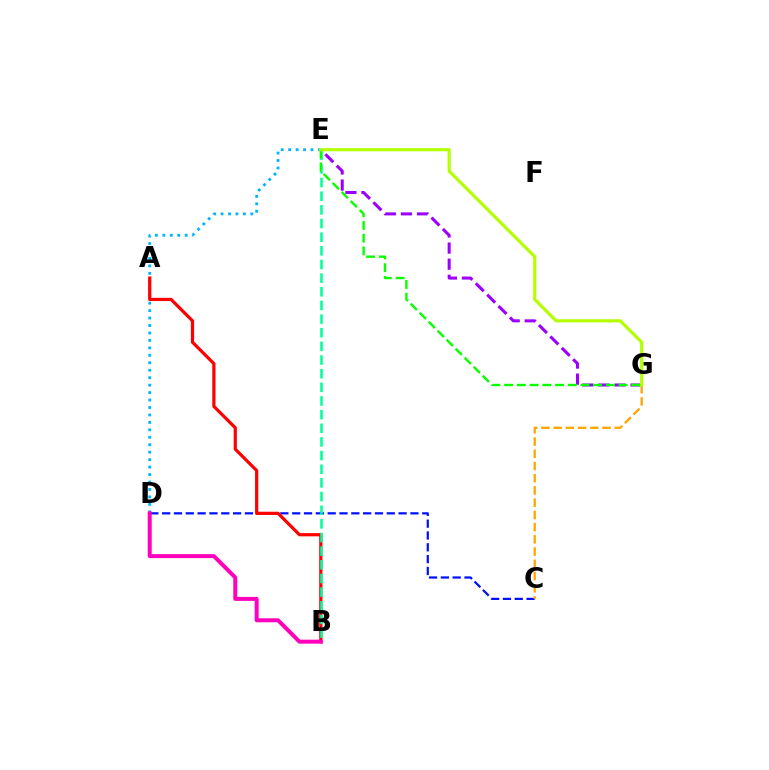{('E', 'G'): [{'color': '#9b00ff', 'line_style': 'dashed', 'thickness': 2.19}, {'color': '#08ff00', 'line_style': 'dashed', 'thickness': 1.73}, {'color': '#b3ff00', 'line_style': 'solid', 'thickness': 2.26}], ('D', 'E'): [{'color': '#00b5ff', 'line_style': 'dotted', 'thickness': 2.02}], ('C', 'D'): [{'color': '#0010ff', 'line_style': 'dashed', 'thickness': 1.61}], ('C', 'G'): [{'color': '#ffa500', 'line_style': 'dashed', 'thickness': 1.66}], ('A', 'B'): [{'color': '#ff0000', 'line_style': 'solid', 'thickness': 2.31}], ('B', 'E'): [{'color': '#00ff9d', 'line_style': 'dashed', 'thickness': 1.85}], ('B', 'D'): [{'color': '#ff00bd', 'line_style': 'solid', 'thickness': 2.87}]}